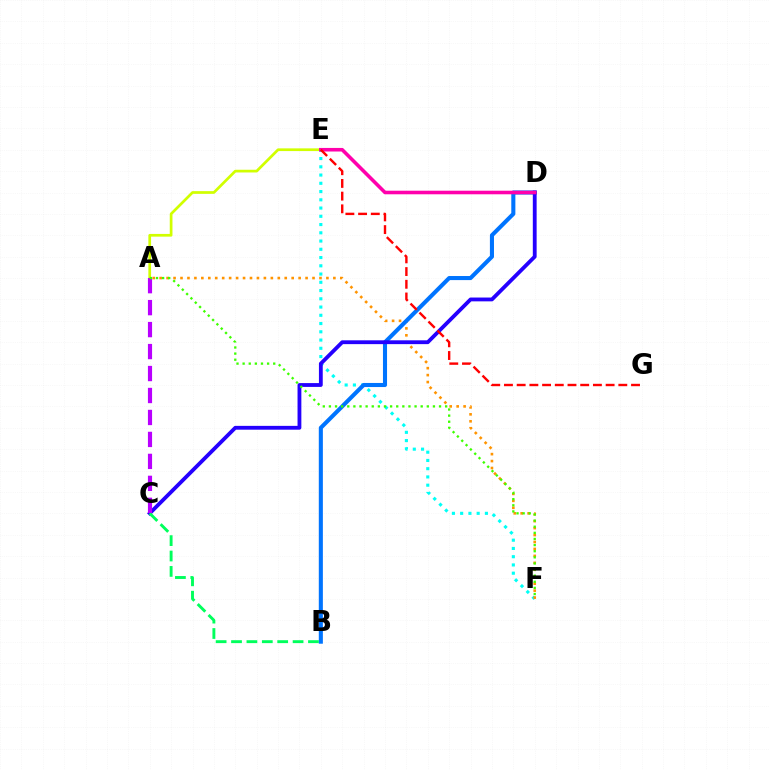{('A', 'E'): [{'color': '#d1ff00', 'line_style': 'solid', 'thickness': 1.95}], ('E', 'F'): [{'color': '#00fff6', 'line_style': 'dotted', 'thickness': 2.24}], ('A', 'F'): [{'color': '#ff9400', 'line_style': 'dotted', 'thickness': 1.89}, {'color': '#3dff00', 'line_style': 'dotted', 'thickness': 1.66}], ('B', 'D'): [{'color': '#0074ff', 'line_style': 'solid', 'thickness': 2.94}], ('C', 'D'): [{'color': '#2500ff', 'line_style': 'solid', 'thickness': 2.75}], ('B', 'C'): [{'color': '#00ff5c', 'line_style': 'dashed', 'thickness': 2.09}], ('A', 'C'): [{'color': '#b900ff', 'line_style': 'dashed', 'thickness': 2.98}], ('D', 'E'): [{'color': '#ff00ac', 'line_style': 'solid', 'thickness': 2.58}], ('E', 'G'): [{'color': '#ff0000', 'line_style': 'dashed', 'thickness': 1.73}]}